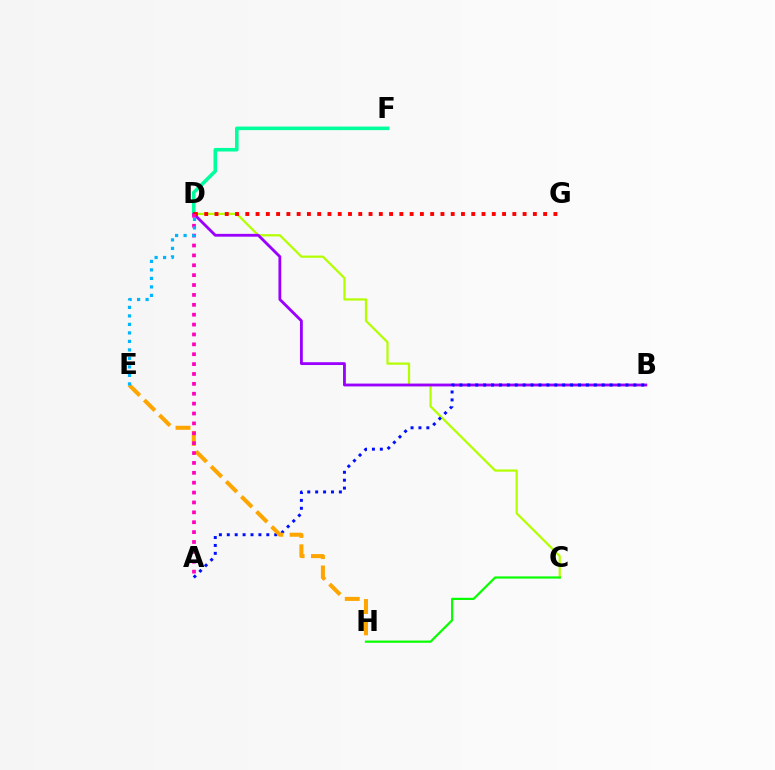{('D', 'F'): [{'color': '#00ff9d', 'line_style': 'solid', 'thickness': 2.57}], ('C', 'D'): [{'color': '#b3ff00', 'line_style': 'solid', 'thickness': 1.6}], ('B', 'D'): [{'color': '#9b00ff', 'line_style': 'solid', 'thickness': 2.03}], ('A', 'B'): [{'color': '#0010ff', 'line_style': 'dotted', 'thickness': 2.15}], ('E', 'H'): [{'color': '#ffa500', 'line_style': 'dashed', 'thickness': 2.9}], ('D', 'G'): [{'color': '#ff0000', 'line_style': 'dotted', 'thickness': 2.79}], ('A', 'D'): [{'color': '#ff00bd', 'line_style': 'dotted', 'thickness': 2.69}], ('D', 'E'): [{'color': '#00b5ff', 'line_style': 'dotted', 'thickness': 2.31}], ('C', 'H'): [{'color': '#08ff00', 'line_style': 'solid', 'thickness': 1.58}]}